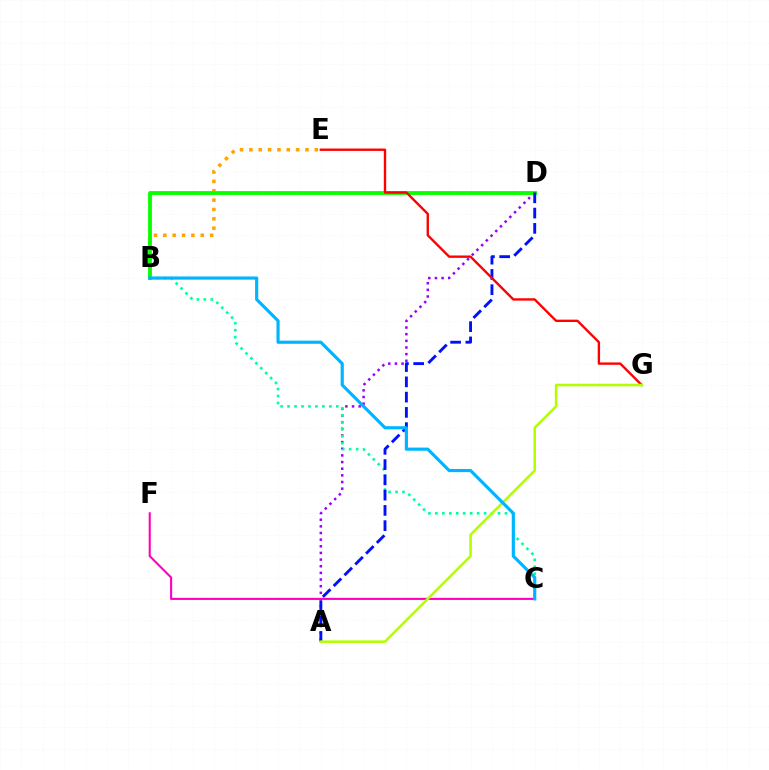{('A', 'D'): [{'color': '#9b00ff', 'line_style': 'dotted', 'thickness': 1.81}, {'color': '#0010ff', 'line_style': 'dashed', 'thickness': 2.07}], ('B', 'E'): [{'color': '#ffa500', 'line_style': 'dotted', 'thickness': 2.54}], ('B', 'C'): [{'color': '#00ff9d', 'line_style': 'dotted', 'thickness': 1.89}, {'color': '#00b5ff', 'line_style': 'solid', 'thickness': 2.27}], ('B', 'D'): [{'color': '#08ff00', 'line_style': 'solid', 'thickness': 2.76}], ('C', 'F'): [{'color': '#ff00bd', 'line_style': 'solid', 'thickness': 1.51}], ('E', 'G'): [{'color': '#ff0000', 'line_style': 'solid', 'thickness': 1.7}], ('A', 'G'): [{'color': '#b3ff00', 'line_style': 'solid', 'thickness': 1.85}]}